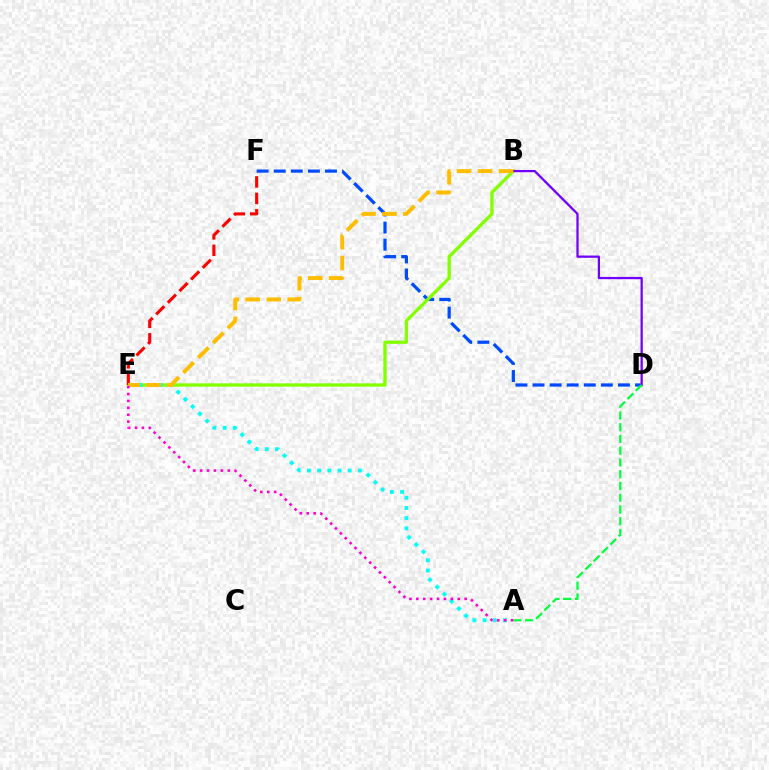{('D', 'F'): [{'color': '#004bff', 'line_style': 'dashed', 'thickness': 2.32}], ('B', 'E'): [{'color': '#84ff00', 'line_style': 'solid', 'thickness': 2.38}, {'color': '#ffbd00', 'line_style': 'dashed', 'thickness': 2.85}], ('B', 'D'): [{'color': '#7200ff', 'line_style': 'solid', 'thickness': 1.62}], ('E', 'F'): [{'color': '#ff0000', 'line_style': 'dashed', 'thickness': 2.23}], ('A', 'E'): [{'color': '#00fff6', 'line_style': 'dotted', 'thickness': 2.77}, {'color': '#ff00cf', 'line_style': 'dotted', 'thickness': 1.88}], ('A', 'D'): [{'color': '#00ff39', 'line_style': 'dashed', 'thickness': 1.6}]}